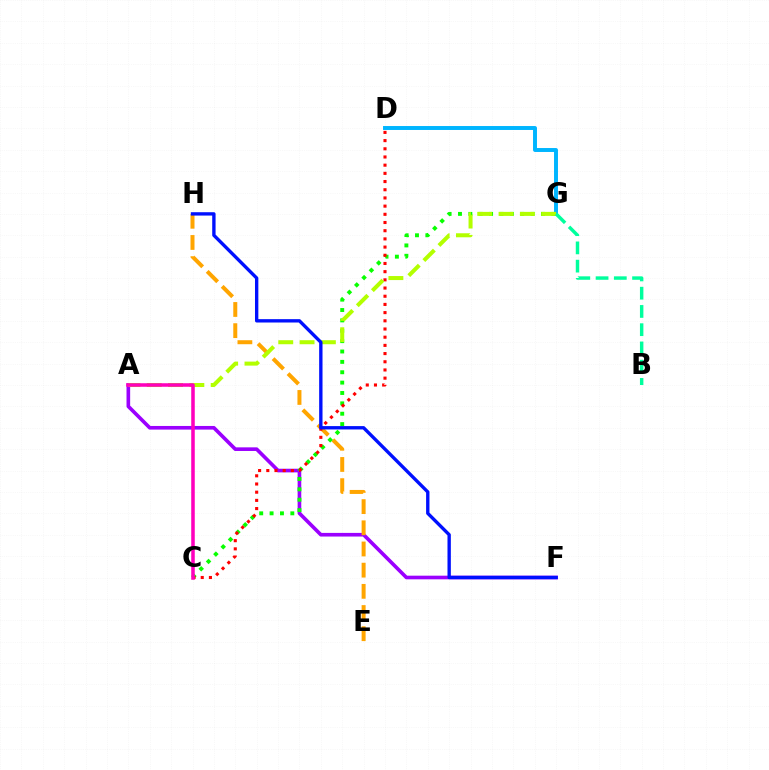{('A', 'F'): [{'color': '#9b00ff', 'line_style': 'solid', 'thickness': 2.62}], ('E', 'H'): [{'color': '#ffa500', 'line_style': 'dashed', 'thickness': 2.88}], ('D', 'G'): [{'color': '#00b5ff', 'line_style': 'solid', 'thickness': 2.84}], ('C', 'G'): [{'color': '#08ff00', 'line_style': 'dotted', 'thickness': 2.82}], ('C', 'D'): [{'color': '#ff0000', 'line_style': 'dotted', 'thickness': 2.23}], ('A', 'G'): [{'color': '#b3ff00', 'line_style': 'dashed', 'thickness': 2.9}], ('F', 'H'): [{'color': '#0010ff', 'line_style': 'solid', 'thickness': 2.42}], ('A', 'C'): [{'color': '#ff00bd', 'line_style': 'solid', 'thickness': 2.55}], ('B', 'G'): [{'color': '#00ff9d', 'line_style': 'dashed', 'thickness': 2.48}]}